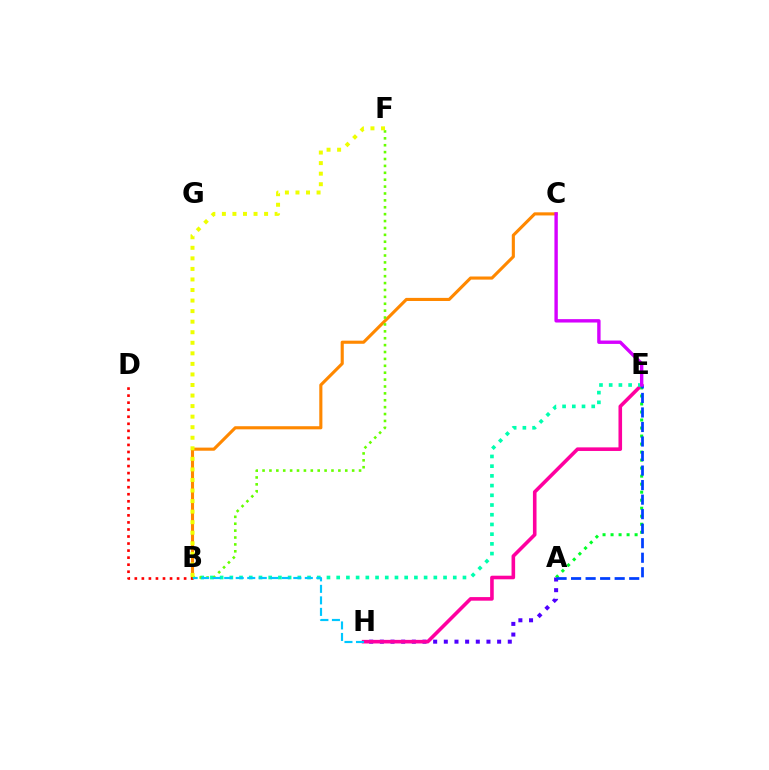{('A', 'H'): [{'color': '#4f00ff', 'line_style': 'dotted', 'thickness': 2.9}], ('B', 'C'): [{'color': '#ff8800', 'line_style': 'solid', 'thickness': 2.24}], ('E', 'H'): [{'color': '#ff00a0', 'line_style': 'solid', 'thickness': 2.59}], ('A', 'E'): [{'color': '#00ff27', 'line_style': 'dotted', 'thickness': 2.18}, {'color': '#003fff', 'line_style': 'dashed', 'thickness': 1.97}], ('B', 'E'): [{'color': '#00ffaf', 'line_style': 'dotted', 'thickness': 2.64}], ('B', 'D'): [{'color': '#ff0000', 'line_style': 'dotted', 'thickness': 1.91}], ('C', 'E'): [{'color': '#d600ff', 'line_style': 'solid', 'thickness': 2.44}], ('B', 'F'): [{'color': '#66ff00', 'line_style': 'dotted', 'thickness': 1.87}, {'color': '#eeff00', 'line_style': 'dotted', 'thickness': 2.87}], ('B', 'H'): [{'color': '#00c7ff', 'line_style': 'dashed', 'thickness': 1.56}]}